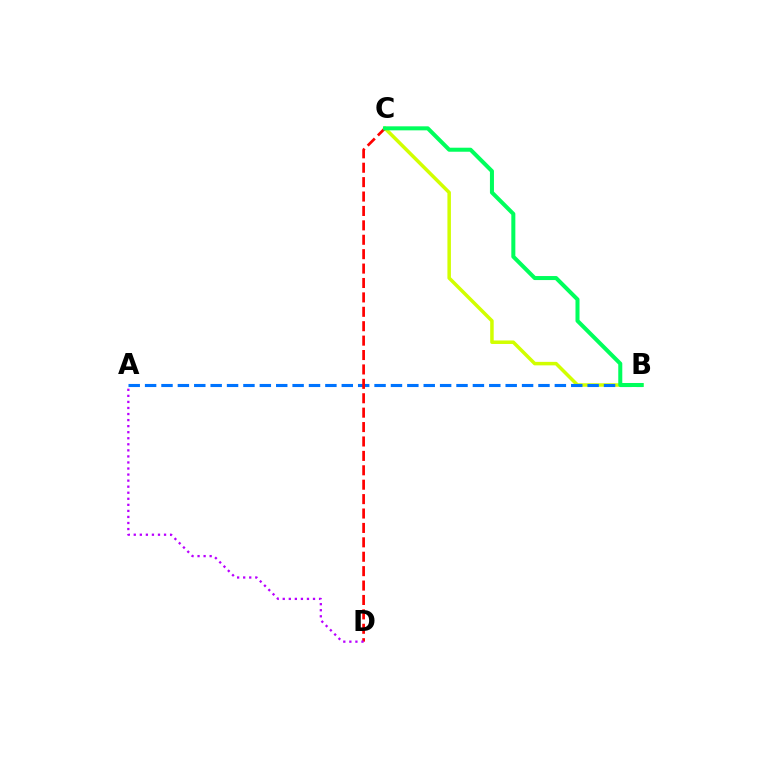{('B', 'C'): [{'color': '#d1ff00', 'line_style': 'solid', 'thickness': 2.52}, {'color': '#00ff5c', 'line_style': 'solid', 'thickness': 2.9}], ('A', 'B'): [{'color': '#0074ff', 'line_style': 'dashed', 'thickness': 2.23}], ('C', 'D'): [{'color': '#ff0000', 'line_style': 'dashed', 'thickness': 1.96}], ('A', 'D'): [{'color': '#b900ff', 'line_style': 'dotted', 'thickness': 1.64}]}